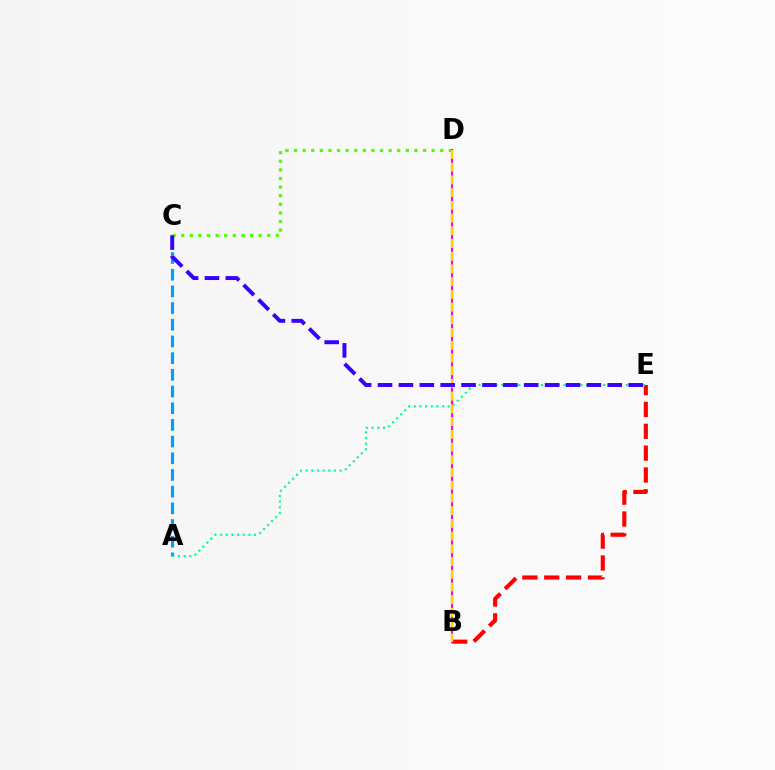{('A', 'C'): [{'color': '#009eff', 'line_style': 'dashed', 'thickness': 2.27}], ('B', 'E'): [{'color': '#ff0000', 'line_style': 'dashed', 'thickness': 2.97}], ('A', 'E'): [{'color': '#00ff86', 'line_style': 'dotted', 'thickness': 1.54}], ('C', 'D'): [{'color': '#4fff00', 'line_style': 'dotted', 'thickness': 2.34}], ('B', 'D'): [{'color': '#ff00ed', 'line_style': 'solid', 'thickness': 1.54}, {'color': '#ffd500', 'line_style': 'dashed', 'thickness': 1.73}], ('C', 'E'): [{'color': '#3700ff', 'line_style': 'dashed', 'thickness': 2.84}]}